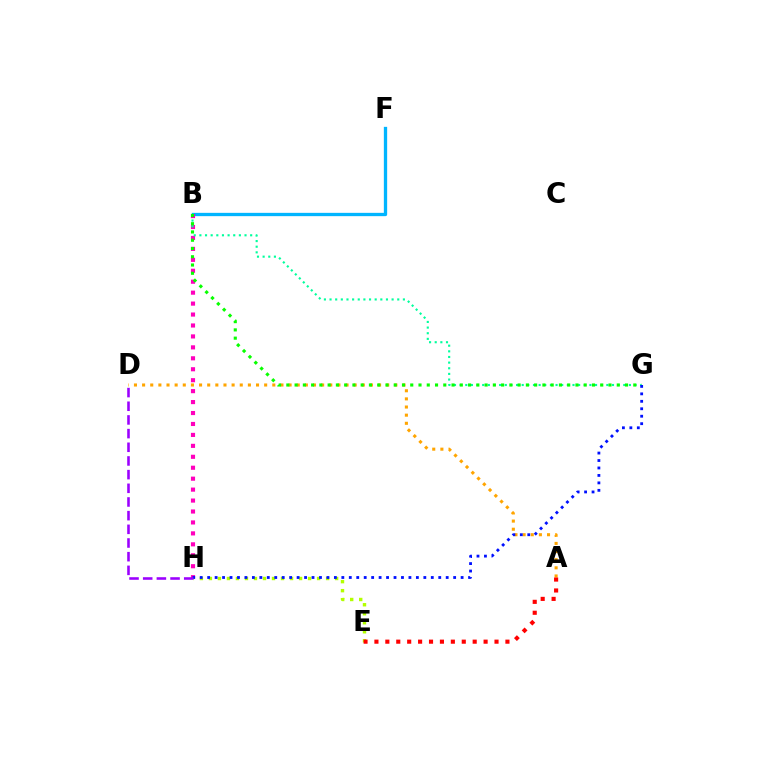{('B', 'F'): [{'color': '#00b5ff', 'line_style': 'solid', 'thickness': 2.38}], ('A', 'D'): [{'color': '#ffa500', 'line_style': 'dotted', 'thickness': 2.21}], ('B', 'H'): [{'color': '#ff00bd', 'line_style': 'dotted', 'thickness': 2.97}], ('B', 'G'): [{'color': '#00ff9d', 'line_style': 'dotted', 'thickness': 1.53}, {'color': '#08ff00', 'line_style': 'dotted', 'thickness': 2.24}], ('E', 'H'): [{'color': '#b3ff00', 'line_style': 'dotted', 'thickness': 2.45}], ('G', 'H'): [{'color': '#0010ff', 'line_style': 'dotted', 'thickness': 2.03}], ('A', 'E'): [{'color': '#ff0000', 'line_style': 'dotted', 'thickness': 2.97}], ('D', 'H'): [{'color': '#9b00ff', 'line_style': 'dashed', 'thickness': 1.86}]}